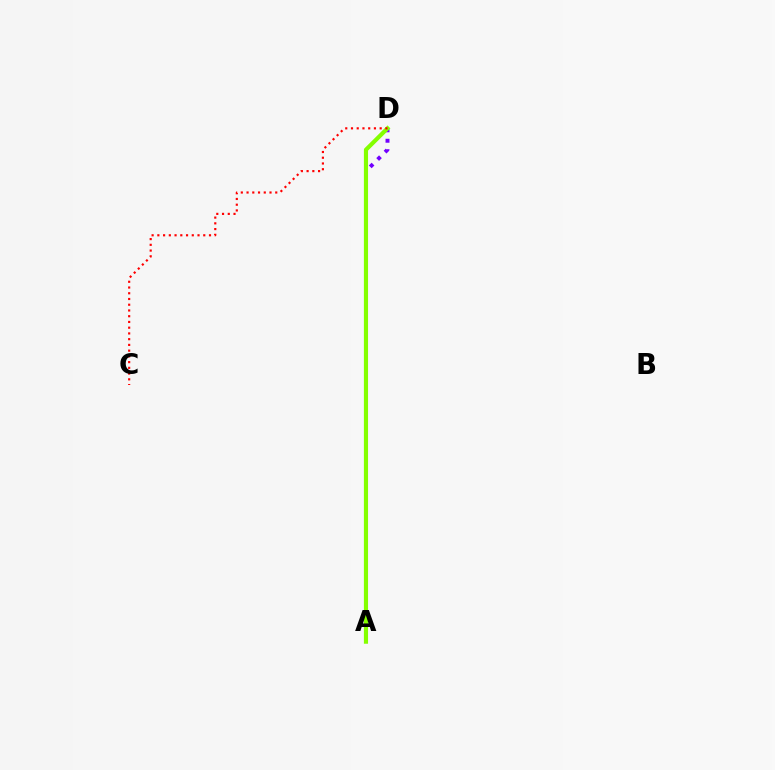{('A', 'D'): [{'color': '#7200ff', 'line_style': 'dotted', 'thickness': 2.84}, {'color': '#00fff6', 'line_style': 'dashed', 'thickness': 1.86}, {'color': '#84ff00', 'line_style': 'solid', 'thickness': 2.98}], ('C', 'D'): [{'color': '#ff0000', 'line_style': 'dotted', 'thickness': 1.56}]}